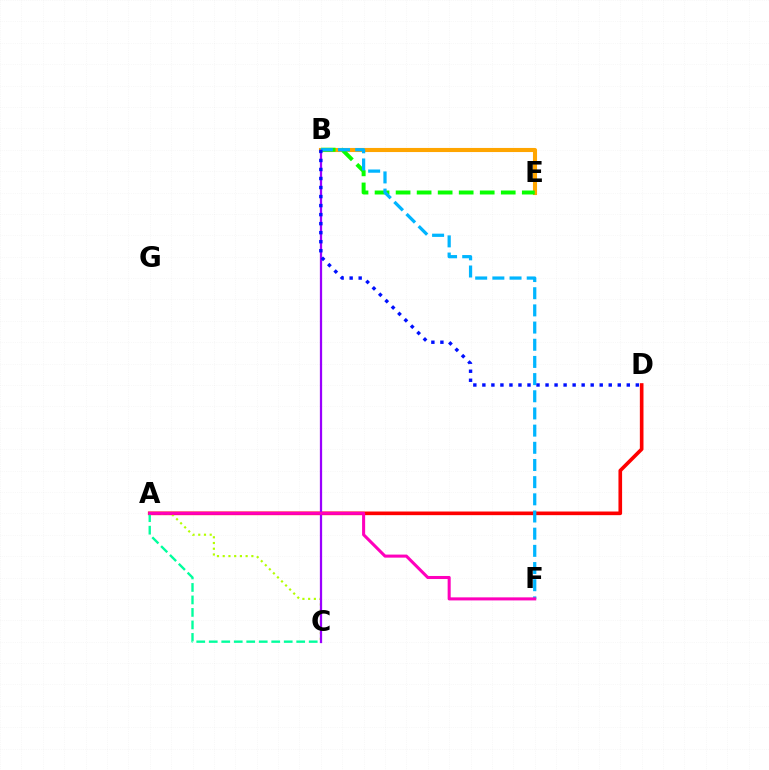{('A', 'D'): [{'color': '#ff0000', 'line_style': 'solid', 'thickness': 2.62}], ('A', 'C'): [{'color': '#b3ff00', 'line_style': 'dotted', 'thickness': 1.56}, {'color': '#00ff9d', 'line_style': 'dashed', 'thickness': 1.7}], ('B', 'C'): [{'color': '#9b00ff', 'line_style': 'solid', 'thickness': 1.63}], ('B', 'E'): [{'color': '#ffa500', 'line_style': 'solid', 'thickness': 2.94}, {'color': '#08ff00', 'line_style': 'dashed', 'thickness': 2.86}], ('B', 'F'): [{'color': '#00b5ff', 'line_style': 'dashed', 'thickness': 2.33}], ('B', 'D'): [{'color': '#0010ff', 'line_style': 'dotted', 'thickness': 2.45}], ('A', 'F'): [{'color': '#ff00bd', 'line_style': 'solid', 'thickness': 2.2}]}